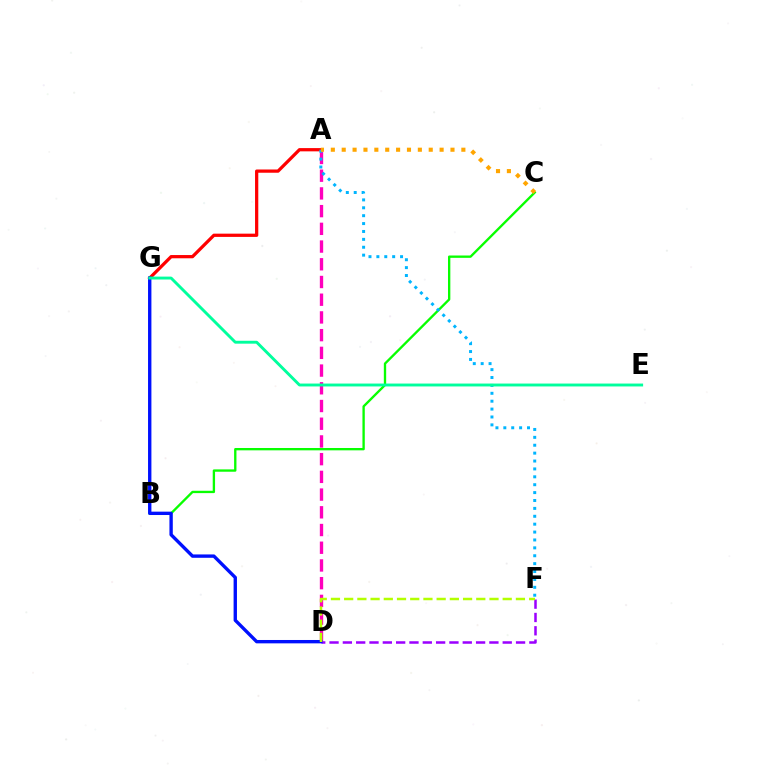{('B', 'C'): [{'color': '#08ff00', 'line_style': 'solid', 'thickness': 1.69}], ('A', 'D'): [{'color': '#ff00bd', 'line_style': 'dashed', 'thickness': 2.41}], ('A', 'G'): [{'color': '#ff0000', 'line_style': 'solid', 'thickness': 2.34}], ('A', 'F'): [{'color': '#00b5ff', 'line_style': 'dotted', 'thickness': 2.14}], ('D', 'F'): [{'color': '#9b00ff', 'line_style': 'dashed', 'thickness': 1.81}, {'color': '#b3ff00', 'line_style': 'dashed', 'thickness': 1.79}], ('D', 'G'): [{'color': '#0010ff', 'line_style': 'solid', 'thickness': 2.42}], ('E', 'G'): [{'color': '#00ff9d', 'line_style': 'solid', 'thickness': 2.08}], ('A', 'C'): [{'color': '#ffa500', 'line_style': 'dotted', 'thickness': 2.96}]}